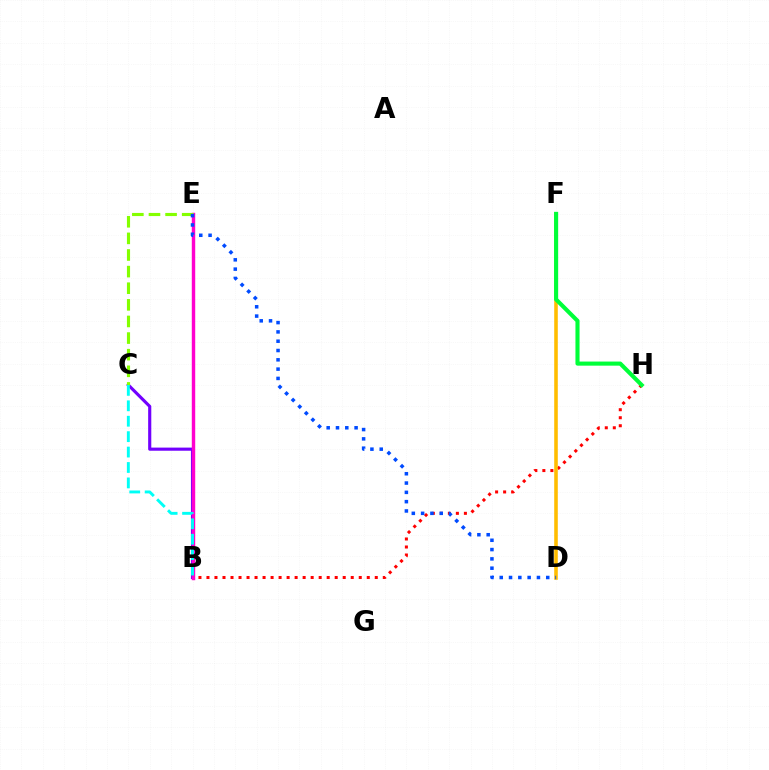{('B', 'C'): [{'color': '#7200ff', 'line_style': 'solid', 'thickness': 2.25}, {'color': '#00fff6', 'line_style': 'dashed', 'thickness': 2.1}], ('B', 'H'): [{'color': '#ff0000', 'line_style': 'dotted', 'thickness': 2.18}], ('D', 'F'): [{'color': '#ffbd00', 'line_style': 'solid', 'thickness': 2.58}], ('F', 'H'): [{'color': '#00ff39', 'line_style': 'solid', 'thickness': 2.95}], ('B', 'E'): [{'color': '#ff00cf', 'line_style': 'solid', 'thickness': 2.46}], ('C', 'E'): [{'color': '#84ff00', 'line_style': 'dashed', 'thickness': 2.26}], ('D', 'E'): [{'color': '#004bff', 'line_style': 'dotted', 'thickness': 2.53}]}